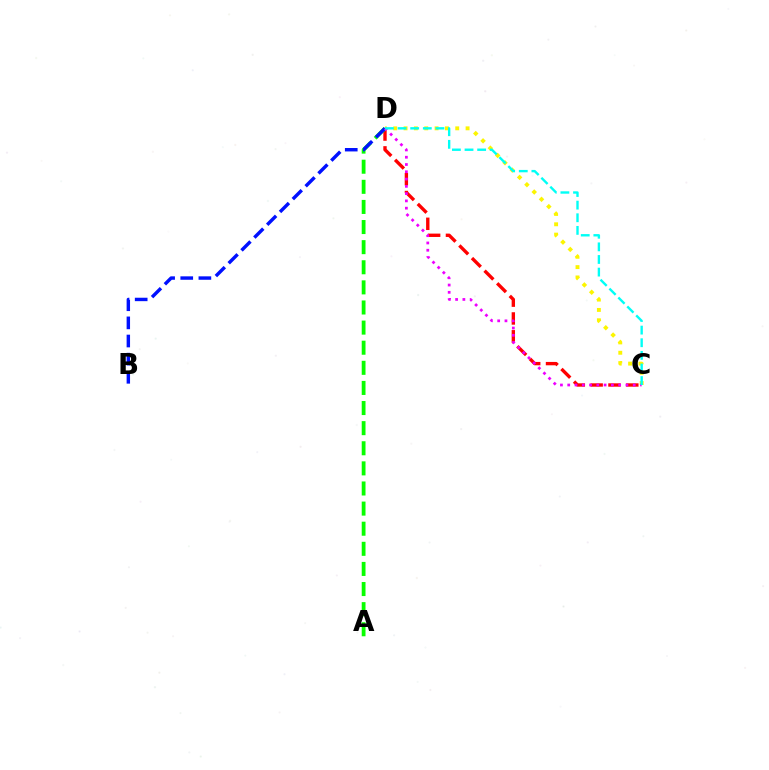{('C', 'D'): [{'color': '#ff0000', 'line_style': 'dashed', 'thickness': 2.42}, {'color': '#fcf500', 'line_style': 'dotted', 'thickness': 2.81}, {'color': '#ee00ff', 'line_style': 'dotted', 'thickness': 1.98}, {'color': '#00fff6', 'line_style': 'dashed', 'thickness': 1.71}], ('A', 'D'): [{'color': '#08ff00', 'line_style': 'dashed', 'thickness': 2.73}], ('B', 'D'): [{'color': '#0010ff', 'line_style': 'dashed', 'thickness': 2.46}]}